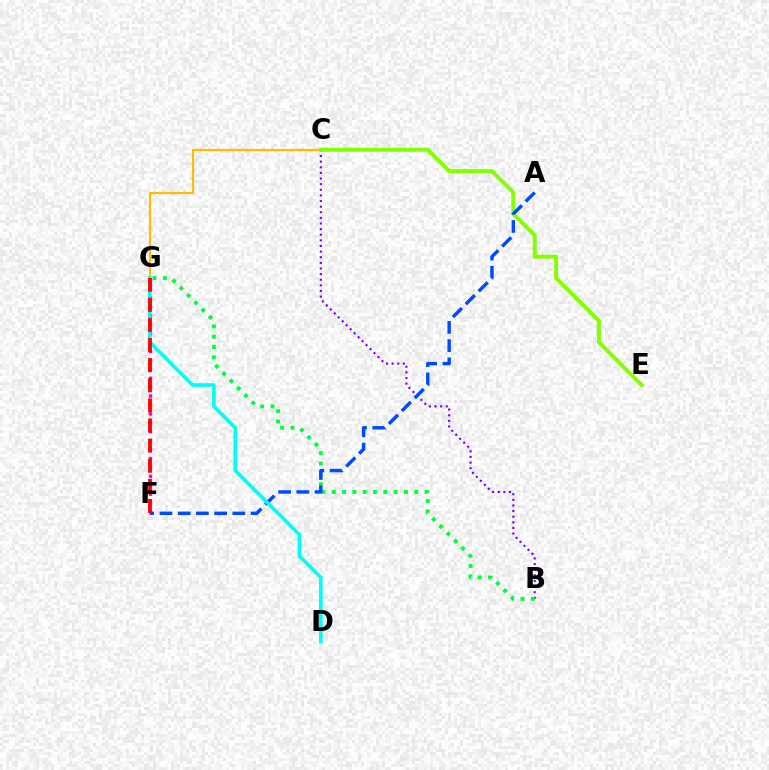{('C', 'G'): [{'color': '#ffbd00', 'line_style': 'solid', 'thickness': 1.58}], ('B', 'C'): [{'color': '#7200ff', 'line_style': 'dotted', 'thickness': 1.53}], ('B', 'G'): [{'color': '#00ff39', 'line_style': 'dotted', 'thickness': 2.81}], ('F', 'G'): [{'color': '#ff00cf', 'line_style': 'dotted', 'thickness': 2.42}, {'color': '#ff0000', 'line_style': 'dashed', 'thickness': 2.73}], ('C', 'E'): [{'color': '#84ff00', 'line_style': 'solid', 'thickness': 2.84}], ('A', 'F'): [{'color': '#004bff', 'line_style': 'dashed', 'thickness': 2.48}], ('D', 'G'): [{'color': '#00fff6', 'line_style': 'solid', 'thickness': 2.64}]}